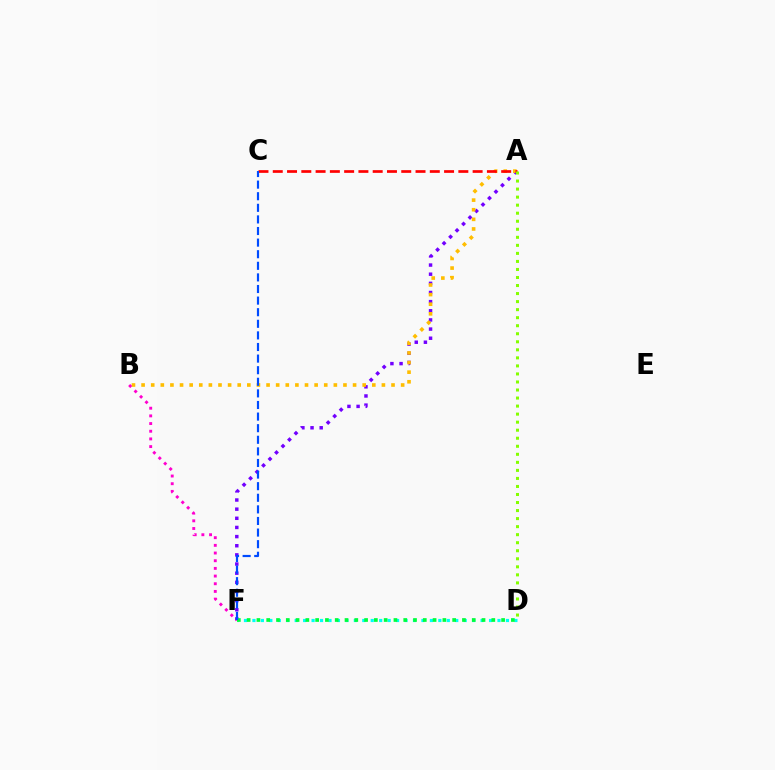{('A', 'F'): [{'color': '#7200ff', 'line_style': 'dotted', 'thickness': 2.49}], ('A', 'B'): [{'color': '#ffbd00', 'line_style': 'dotted', 'thickness': 2.61}], ('D', 'F'): [{'color': '#00fff6', 'line_style': 'dotted', 'thickness': 2.3}, {'color': '#00ff39', 'line_style': 'dotted', 'thickness': 2.66}], ('A', 'C'): [{'color': '#ff0000', 'line_style': 'dashed', 'thickness': 1.94}], ('B', 'F'): [{'color': '#ff00cf', 'line_style': 'dotted', 'thickness': 2.09}], ('C', 'F'): [{'color': '#004bff', 'line_style': 'dashed', 'thickness': 1.58}], ('A', 'D'): [{'color': '#84ff00', 'line_style': 'dotted', 'thickness': 2.18}]}